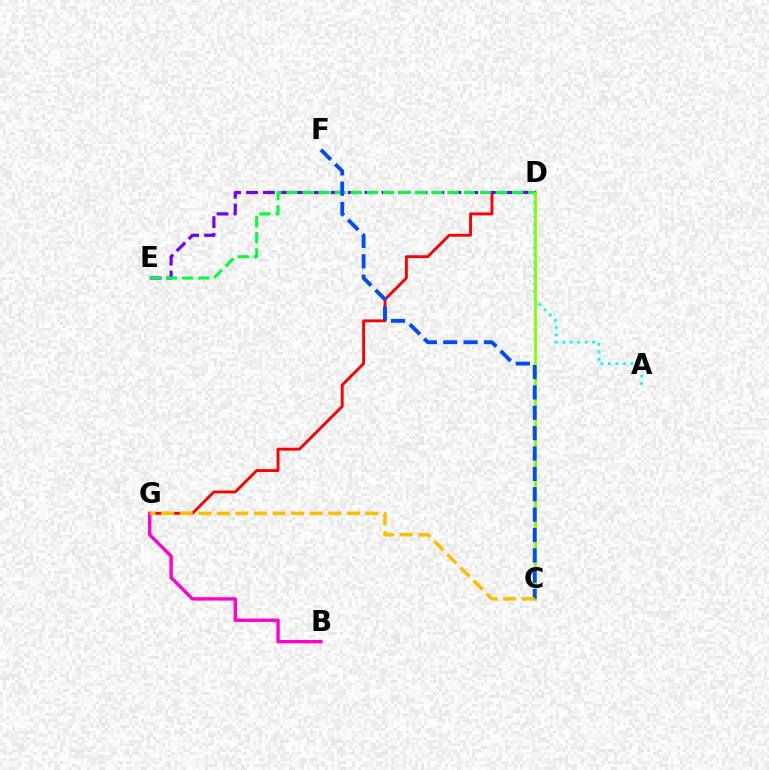{('D', 'G'): [{'color': '#ff0000', 'line_style': 'solid', 'thickness': 2.07}], ('D', 'E'): [{'color': '#7200ff', 'line_style': 'dashed', 'thickness': 2.3}, {'color': '#00ff39', 'line_style': 'dashed', 'thickness': 2.19}], ('B', 'G'): [{'color': '#ff00cf', 'line_style': 'solid', 'thickness': 2.44}], ('A', 'D'): [{'color': '#00fff6', 'line_style': 'dotted', 'thickness': 2.03}], ('C', 'D'): [{'color': '#84ff00', 'line_style': 'solid', 'thickness': 2.04}], ('C', 'F'): [{'color': '#004bff', 'line_style': 'dashed', 'thickness': 2.77}], ('C', 'G'): [{'color': '#ffbd00', 'line_style': 'dashed', 'thickness': 2.52}]}